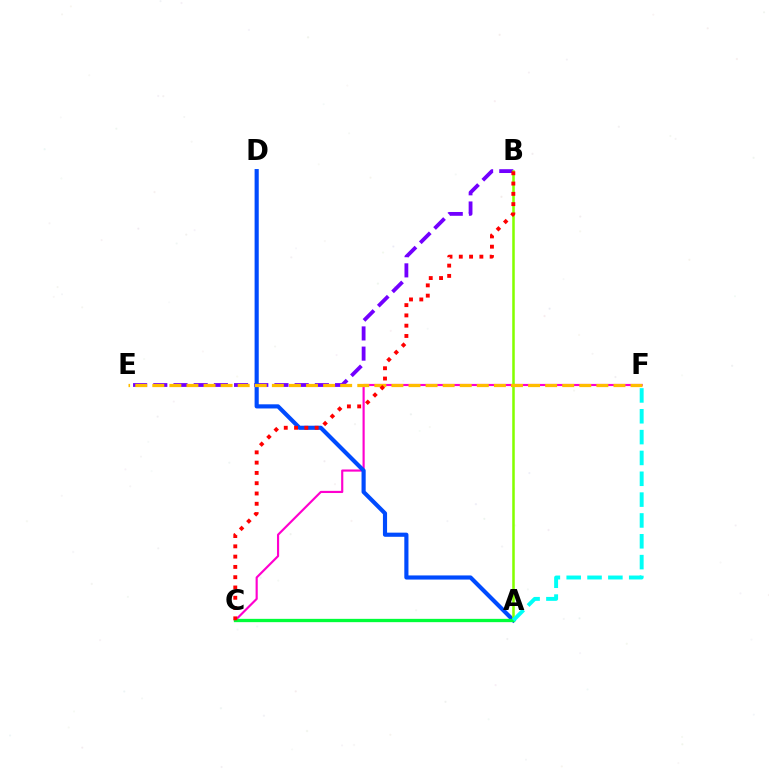{('B', 'E'): [{'color': '#7200ff', 'line_style': 'dashed', 'thickness': 2.74}], ('C', 'F'): [{'color': '#ff00cf', 'line_style': 'solid', 'thickness': 1.55}], ('A', 'D'): [{'color': '#004bff', 'line_style': 'solid', 'thickness': 2.98}], ('A', 'B'): [{'color': '#84ff00', 'line_style': 'solid', 'thickness': 1.83}], ('E', 'F'): [{'color': '#ffbd00', 'line_style': 'dashed', 'thickness': 2.32}], ('A', 'C'): [{'color': '#00ff39', 'line_style': 'solid', 'thickness': 2.38}], ('B', 'C'): [{'color': '#ff0000', 'line_style': 'dotted', 'thickness': 2.79}], ('A', 'F'): [{'color': '#00fff6', 'line_style': 'dashed', 'thickness': 2.83}]}